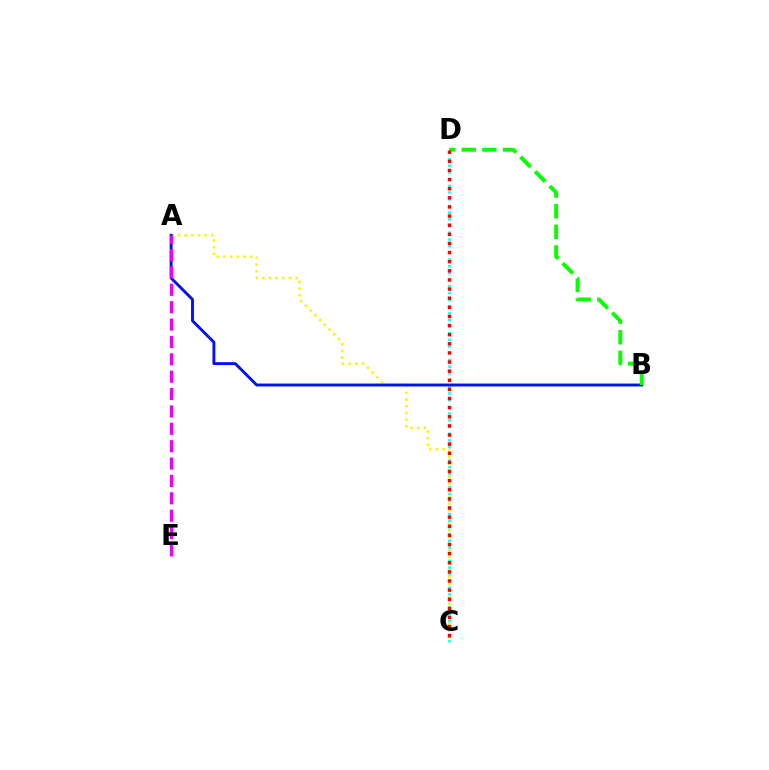{('C', 'D'): [{'color': '#00fff6', 'line_style': 'dotted', 'thickness': 1.82}, {'color': '#ff0000', 'line_style': 'dotted', 'thickness': 2.48}], ('A', 'C'): [{'color': '#fcf500', 'line_style': 'dotted', 'thickness': 1.81}], ('A', 'B'): [{'color': '#0010ff', 'line_style': 'solid', 'thickness': 2.09}], ('B', 'D'): [{'color': '#08ff00', 'line_style': 'dashed', 'thickness': 2.8}], ('A', 'E'): [{'color': '#ee00ff', 'line_style': 'dashed', 'thickness': 2.36}]}